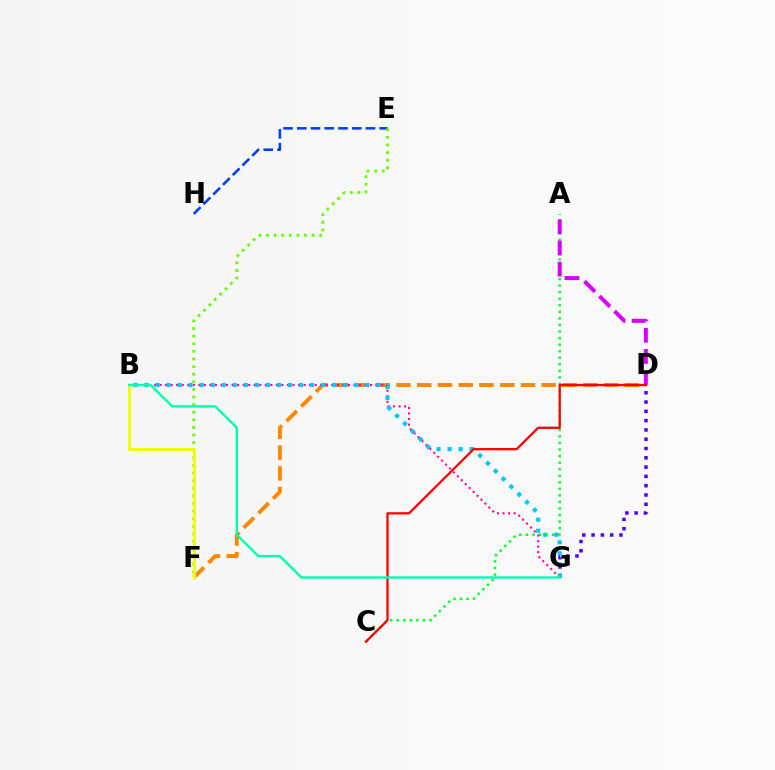{('D', 'F'): [{'color': '#ff8800', 'line_style': 'dashed', 'thickness': 2.82}], ('B', 'G'): [{'color': '#ff00a0', 'line_style': 'dotted', 'thickness': 1.51}, {'color': '#00c7ff', 'line_style': 'dotted', 'thickness': 3.0}, {'color': '#00ffaf', 'line_style': 'solid', 'thickness': 1.73}], ('E', 'H'): [{'color': '#003fff', 'line_style': 'dashed', 'thickness': 1.87}], ('D', 'G'): [{'color': '#4f00ff', 'line_style': 'dotted', 'thickness': 2.52}], ('E', 'F'): [{'color': '#66ff00', 'line_style': 'dotted', 'thickness': 2.07}], ('A', 'C'): [{'color': '#00ff27', 'line_style': 'dotted', 'thickness': 1.78}], ('A', 'D'): [{'color': '#d600ff', 'line_style': 'dashed', 'thickness': 2.88}], ('B', 'F'): [{'color': '#eeff00', 'line_style': 'solid', 'thickness': 2.05}], ('C', 'D'): [{'color': '#ff0000', 'line_style': 'solid', 'thickness': 1.63}]}